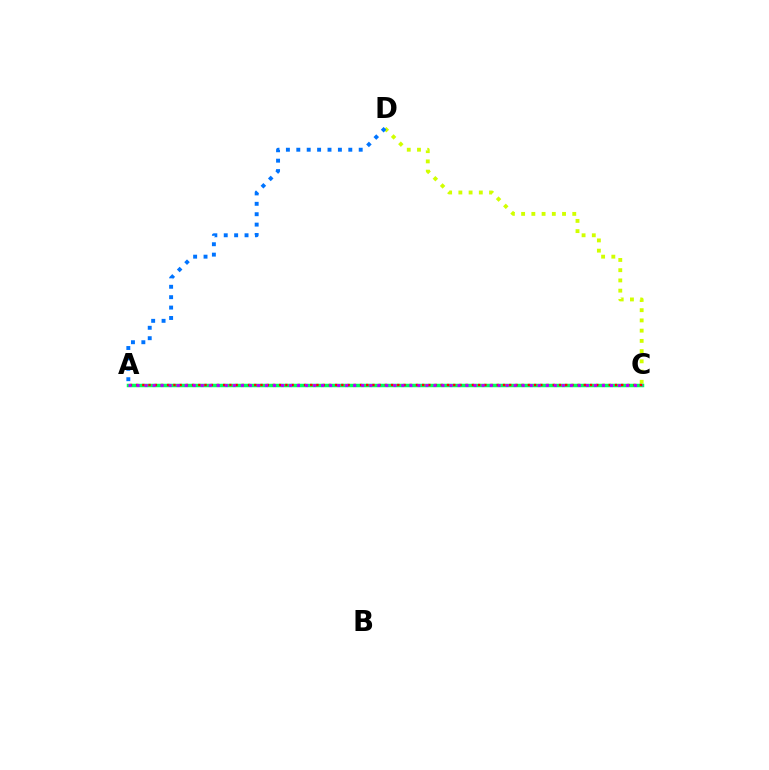{('C', 'D'): [{'color': '#d1ff00', 'line_style': 'dotted', 'thickness': 2.78}], ('A', 'C'): [{'color': '#00ff5c', 'line_style': 'solid', 'thickness': 2.52}, {'color': '#ff0000', 'line_style': 'dotted', 'thickness': 1.69}, {'color': '#b900ff', 'line_style': 'dotted', 'thickness': 2.18}], ('A', 'D'): [{'color': '#0074ff', 'line_style': 'dotted', 'thickness': 2.83}]}